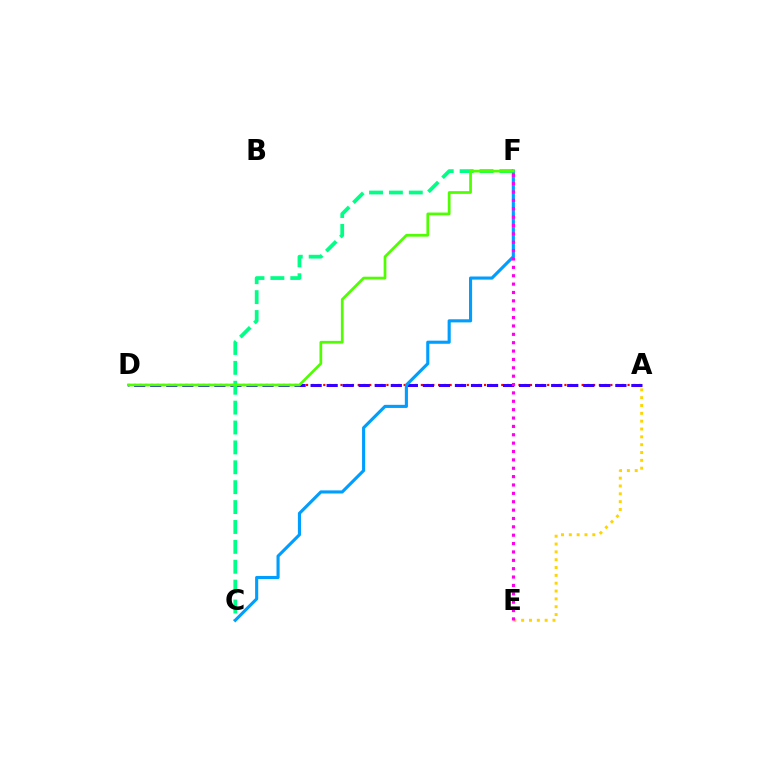{('A', 'E'): [{'color': '#ffd500', 'line_style': 'dotted', 'thickness': 2.13}], ('A', 'D'): [{'color': '#ff0000', 'line_style': 'dotted', 'thickness': 1.56}, {'color': '#3700ff', 'line_style': 'dashed', 'thickness': 2.18}], ('C', 'F'): [{'color': '#00ff86', 'line_style': 'dashed', 'thickness': 2.7}, {'color': '#009eff', 'line_style': 'solid', 'thickness': 2.24}], ('D', 'F'): [{'color': '#4fff00', 'line_style': 'solid', 'thickness': 1.96}], ('E', 'F'): [{'color': '#ff00ed', 'line_style': 'dotted', 'thickness': 2.27}]}